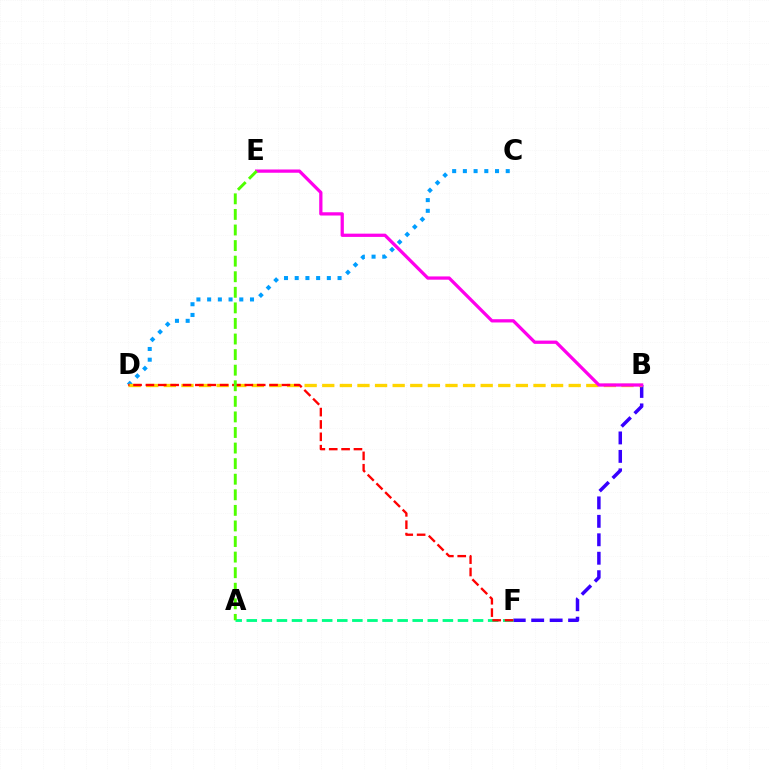{('B', 'F'): [{'color': '#3700ff', 'line_style': 'dashed', 'thickness': 2.51}], ('A', 'F'): [{'color': '#00ff86', 'line_style': 'dashed', 'thickness': 2.05}], ('C', 'D'): [{'color': '#009eff', 'line_style': 'dotted', 'thickness': 2.91}], ('B', 'D'): [{'color': '#ffd500', 'line_style': 'dashed', 'thickness': 2.39}], ('B', 'E'): [{'color': '#ff00ed', 'line_style': 'solid', 'thickness': 2.35}], ('D', 'F'): [{'color': '#ff0000', 'line_style': 'dashed', 'thickness': 1.68}], ('A', 'E'): [{'color': '#4fff00', 'line_style': 'dashed', 'thickness': 2.12}]}